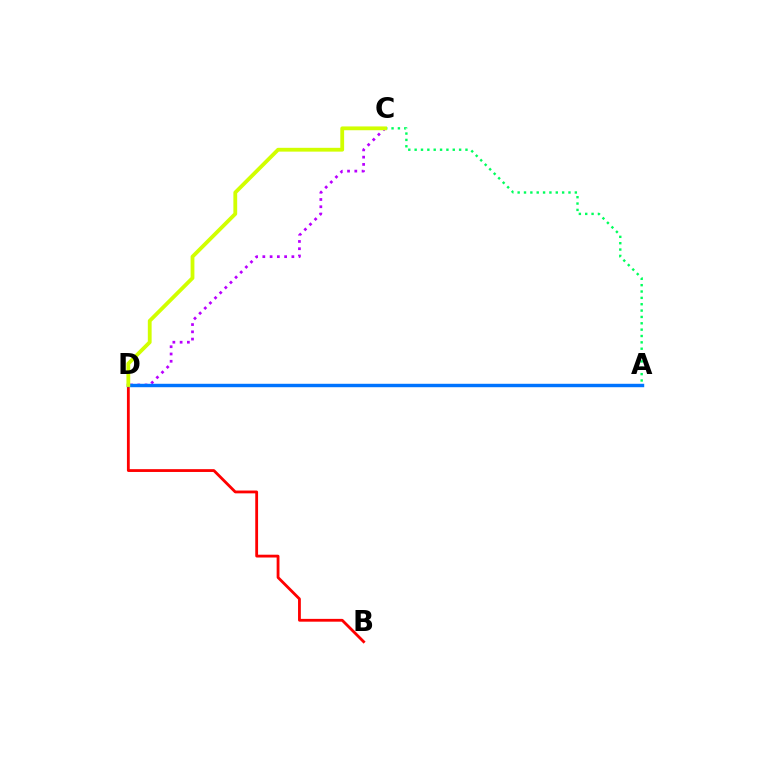{('B', 'D'): [{'color': '#ff0000', 'line_style': 'solid', 'thickness': 2.02}], ('A', 'C'): [{'color': '#00ff5c', 'line_style': 'dotted', 'thickness': 1.73}], ('C', 'D'): [{'color': '#b900ff', 'line_style': 'dotted', 'thickness': 1.97}, {'color': '#d1ff00', 'line_style': 'solid', 'thickness': 2.74}], ('A', 'D'): [{'color': '#0074ff', 'line_style': 'solid', 'thickness': 2.47}]}